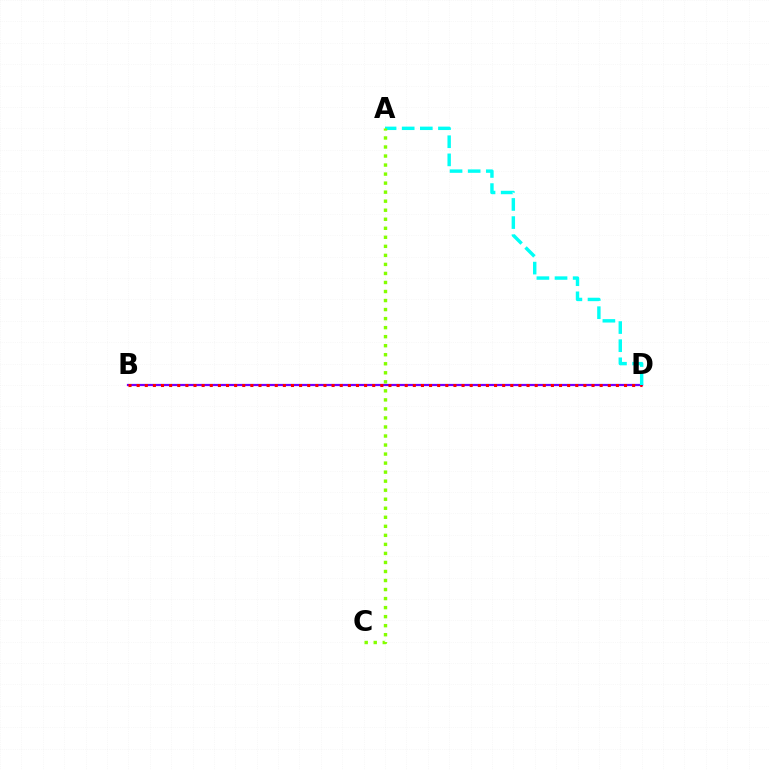{('B', 'D'): [{'color': '#7200ff', 'line_style': 'solid', 'thickness': 1.6}, {'color': '#ff0000', 'line_style': 'dotted', 'thickness': 2.21}], ('A', 'D'): [{'color': '#00fff6', 'line_style': 'dashed', 'thickness': 2.46}], ('A', 'C'): [{'color': '#84ff00', 'line_style': 'dotted', 'thickness': 2.45}]}